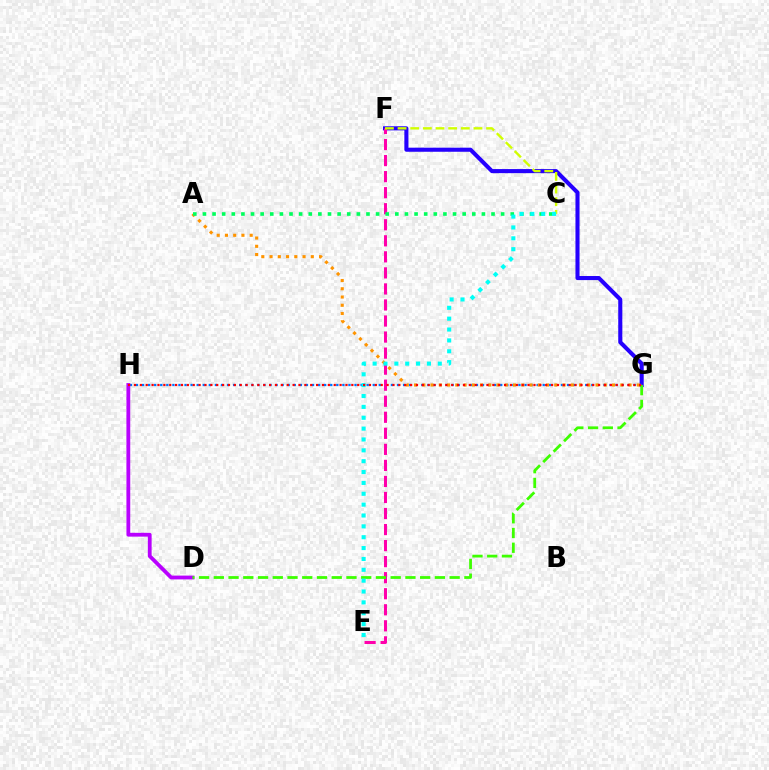{('F', 'G'): [{'color': '#2500ff', 'line_style': 'solid', 'thickness': 2.94}], ('G', 'H'): [{'color': '#0074ff', 'line_style': 'dotted', 'thickness': 1.65}, {'color': '#ff0000', 'line_style': 'dotted', 'thickness': 1.6}], ('E', 'F'): [{'color': '#ff00ac', 'line_style': 'dashed', 'thickness': 2.18}], ('C', 'F'): [{'color': '#d1ff00', 'line_style': 'dashed', 'thickness': 1.72}], ('A', 'G'): [{'color': '#ff9400', 'line_style': 'dotted', 'thickness': 2.24}], ('D', 'H'): [{'color': '#b900ff', 'line_style': 'solid', 'thickness': 2.74}], ('D', 'G'): [{'color': '#3dff00', 'line_style': 'dashed', 'thickness': 2.0}], ('A', 'C'): [{'color': '#00ff5c', 'line_style': 'dotted', 'thickness': 2.61}], ('C', 'E'): [{'color': '#00fff6', 'line_style': 'dotted', 'thickness': 2.95}]}